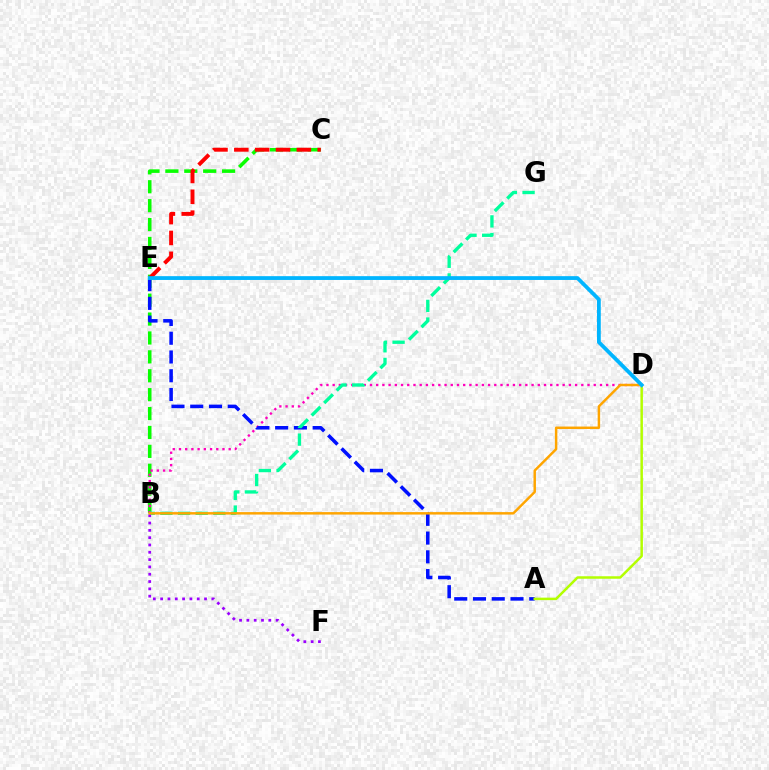{('B', 'C'): [{'color': '#08ff00', 'line_style': 'dashed', 'thickness': 2.57}], ('C', 'E'): [{'color': '#ff0000', 'line_style': 'dashed', 'thickness': 2.83}], ('B', 'D'): [{'color': '#ff00bd', 'line_style': 'dotted', 'thickness': 1.69}, {'color': '#ffa500', 'line_style': 'solid', 'thickness': 1.77}], ('A', 'E'): [{'color': '#0010ff', 'line_style': 'dashed', 'thickness': 2.55}], ('B', 'G'): [{'color': '#00ff9d', 'line_style': 'dashed', 'thickness': 2.4}], ('A', 'D'): [{'color': '#b3ff00', 'line_style': 'solid', 'thickness': 1.8}], ('B', 'F'): [{'color': '#9b00ff', 'line_style': 'dotted', 'thickness': 1.99}], ('D', 'E'): [{'color': '#00b5ff', 'line_style': 'solid', 'thickness': 2.74}]}